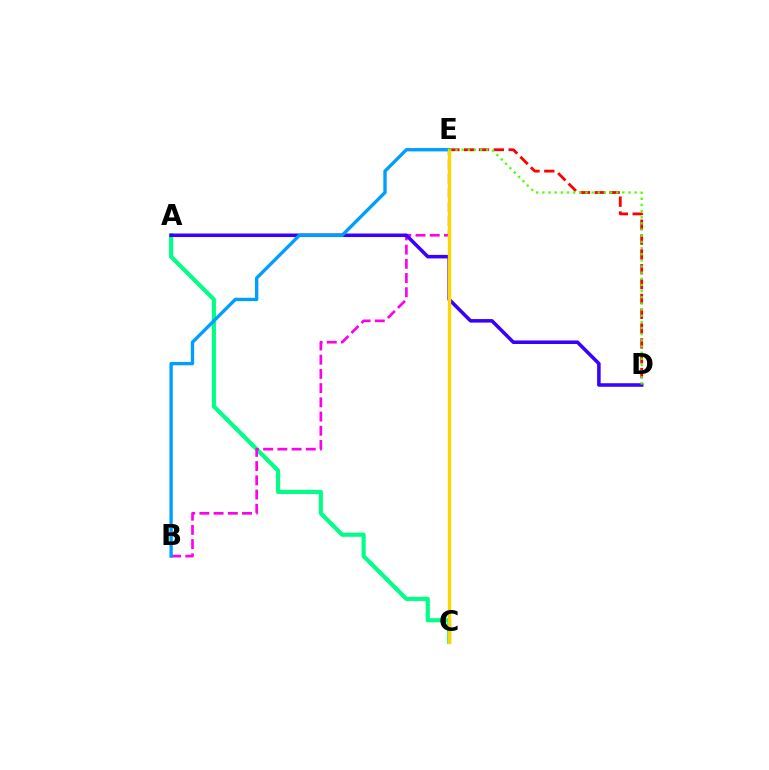{('A', 'C'): [{'color': '#00ff86', 'line_style': 'solid', 'thickness': 2.97}], ('B', 'E'): [{'color': '#ff00ed', 'line_style': 'dashed', 'thickness': 1.93}, {'color': '#009eff', 'line_style': 'solid', 'thickness': 2.41}], ('D', 'E'): [{'color': '#ff0000', 'line_style': 'dashed', 'thickness': 2.01}, {'color': '#4fff00', 'line_style': 'dotted', 'thickness': 1.67}], ('A', 'D'): [{'color': '#3700ff', 'line_style': 'solid', 'thickness': 2.54}], ('C', 'E'): [{'color': '#ffd500', 'line_style': 'solid', 'thickness': 2.42}]}